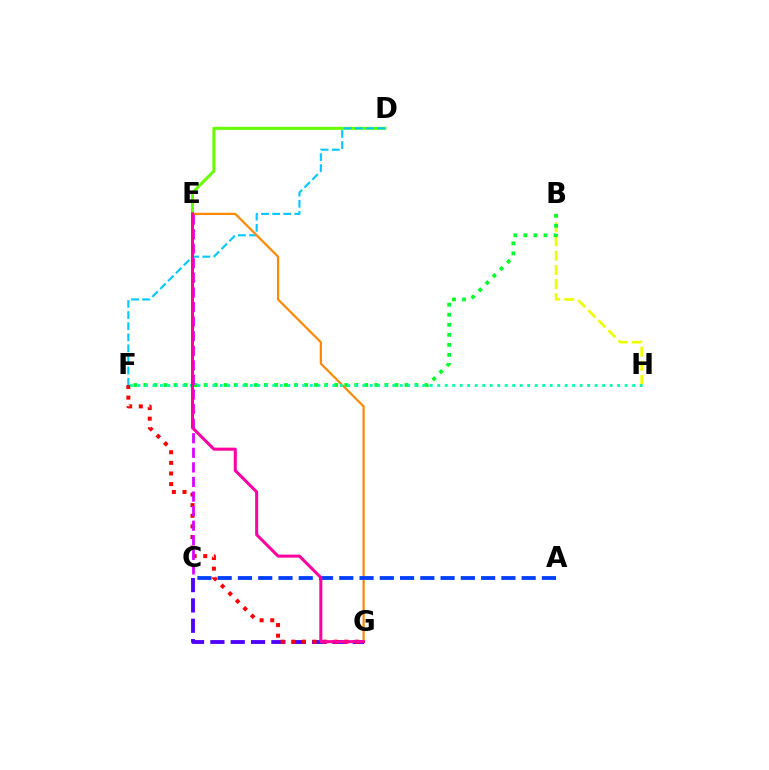{('D', 'E'): [{'color': '#66ff00', 'line_style': 'solid', 'thickness': 2.16}], ('D', 'F'): [{'color': '#00c7ff', 'line_style': 'dashed', 'thickness': 1.51}], ('C', 'G'): [{'color': '#4f00ff', 'line_style': 'dashed', 'thickness': 2.76}], ('B', 'H'): [{'color': '#eeff00', 'line_style': 'dashed', 'thickness': 1.93}], ('B', 'F'): [{'color': '#00ff27', 'line_style': 'dotted', 'thickness': 2.73}], ('E', 'G'): [{'color': '#ff8800', 'line_style': 'solid', 'thickness': 1.58}, {'color': '#ff00a0', 'line_style': 'solid', 'thickness': 2.18}], ('F', 'G'): [{'color': '#ff0000', 'line_style': 'dotted', 'thickness': 2.88}], ('F', 'H'): [{'color': '#00ffaf', 'line_style': 'dotted', 'thickness': 2.04}], ('C', 'E'): [{'color': '#d600ff', 'line_style': 'dashed', 'thickness': 1.98}], ('A', 'C'): [{'color': '#003fff', 'line_style': 'dashed', 'thickness': 2.75}]}